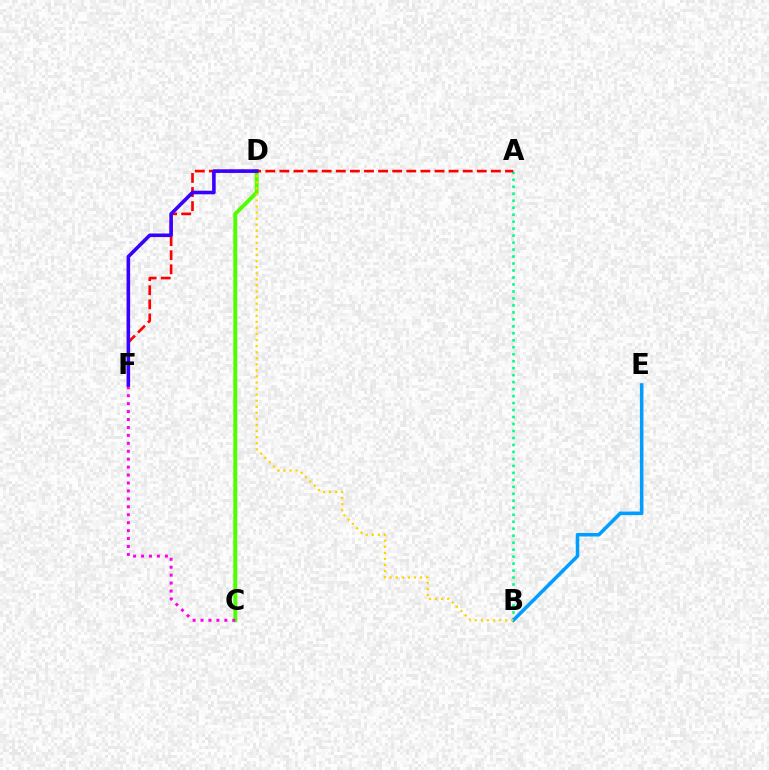{('A', 'B'): [{'color': '#00ff86', 'line_style': 'dotted', 'thickness': 1.9}], ('C', 'D'): [{'color': '#4fff00', 'line_style': 'solid', 'thickness': 2.85}], ('B', 'E'): [{'color': '#009eff', 'line_style': 'solid', 'thickness': 2.55}], ('A', 'F'): [{'color': '#ff0000', 'line_style': 'dashed', 'thickness': 1.92}], ('B', 'D'): [{'color': '#ffd500', 'line_style': 'dotted', 'thickness': 1.65}], ('C', 'F'): [{'color': '#ff00ed', 'line_style': 'dotted', 'thickness': 2.16}], ('D', 'F'): [{'color': '#3700ff', 'line_style': 'solid', 'thickness': 2.58}]}